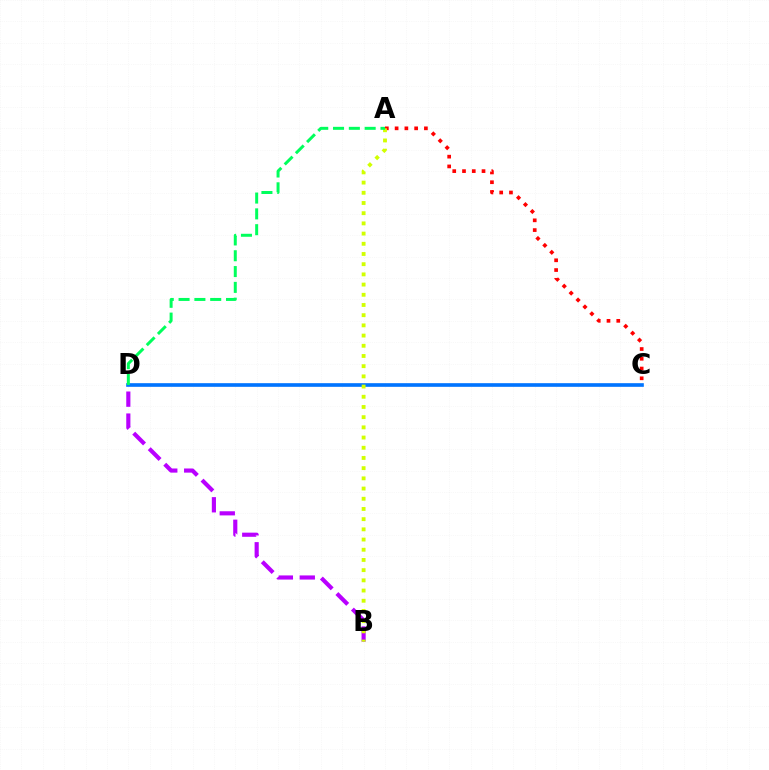{('B', 'D'): [{'color': '#b900ff', 'line_style': 'dashed', 'thickness': 2.98}], ('A', 'C'): [{'color': '#ff0000', 'line_style': 'dotted', 'thickness': 2.65}], ('C', 'D'): [{'color': '#0074ff', 'line_style': 'solid', 'thickness': 2.62}], ('A', 'B'): [{'color': '#d1ff00', 'line_style': 'dotted', 'thickness': 2.77}], ('A', 'D'): [{'color': '#00ff5c', 'line_style': 'dashed', 'thickness': 2.15}]}